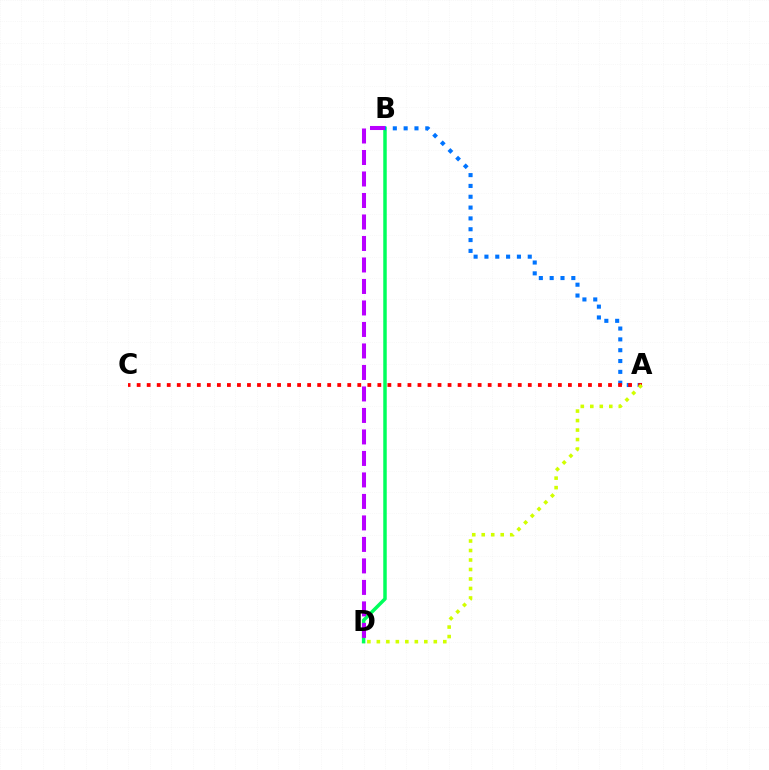{('B', 'D'): [{'color': '#00ff5c', 'line_style': 'solid', 'thickness': 2.51}, {'color': '#b900ff', 'line_style': 'dashed', 'thickness': 2.92}], ('A', 'B'): [{'color': '#0074ff', 'line_style': 'dotted', 'thickness': 2.94}], ('A', 'C'): [{'color': '#ff0000', 'line_style': 'dotted', 'thickness': 2.72}], ('A', 'D'): [{'color': '#d1ff00', 'line_style': 'dotted', 'thickness': 2.58}]}